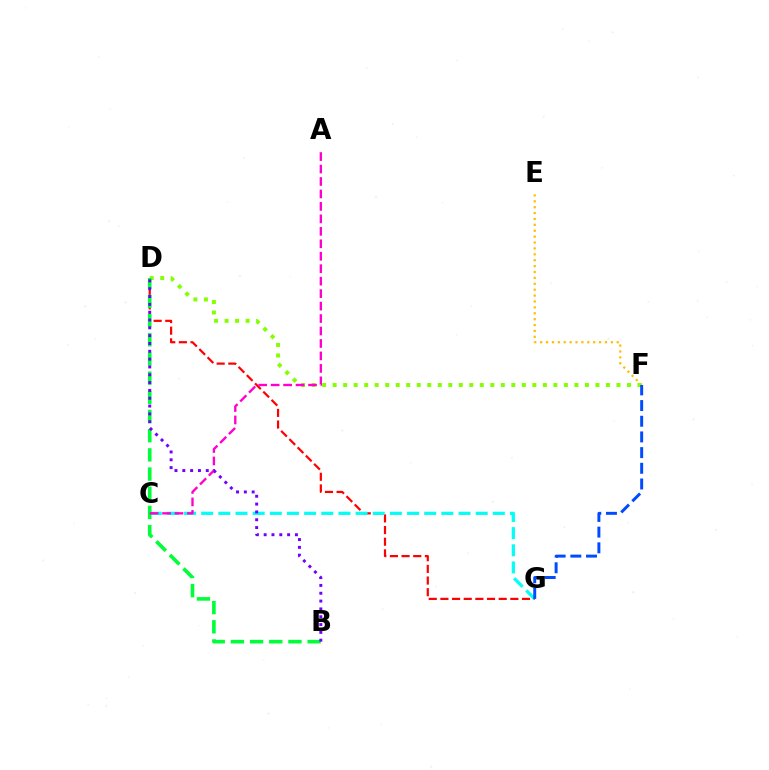{('E', 'F'): [{'color': '#ffbd00', 'line_style': 'dotted', 'thickness': 1.6}], ('D', 'G'): [{'color': '#ff0000', 'line_style': 'dashed', 'thickness': 1.58}], ('C', 'G'): [{'color': '#00fff6', 'line_style': 'dashed', 'thickness': 2.33}], ('D', 'F'): [{'color': '#84ff00', 'line_style': 'dotted', 'thickness': 2.86}], ('B', 'D'): [{'color': '#00ff39', 'line_style': 'dashed', 'thickness': 2.61}, {'color': '#7200ff', 'line_style': 'dotted', 'thickness': 2.13}], ('F', 'G'): [{'color': '#004bff', 'line_style': 'dashed', 'thickness': 2.13}], ('A', 'C'): [{'color': '#ff00cf', 'line_style': 'dashed', 'thickness': 1.69}]}